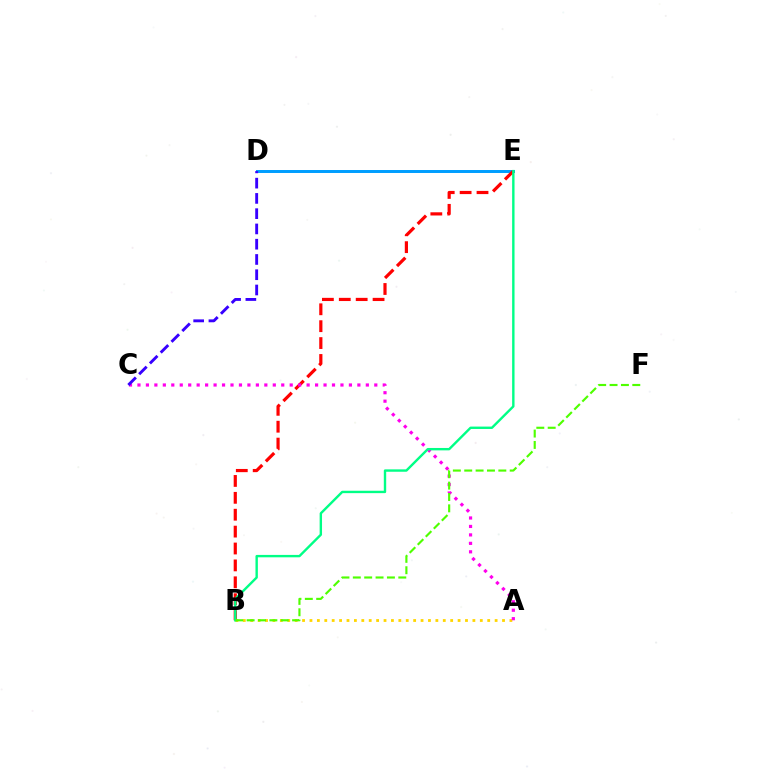{('D', 'E'): [{'color': '#009eff', 'line_style': 'solid', 'thickness': 2.15}], ('B', 'E'): [{'color': '#ff0000', 'line_style': 'dashed', 'thickness': 2.29}, {'color': '#00ff86', 'line_style': 'solid', 'thickness': 1.72}], ('A', 'B'): [{'color': '#ffd500', 'line_style': 'dotted', 'thickness': 2.01}], ('A', 'C'): [{'color': '#ff00ed', 'line_style': 'dotted', 'thickness': 2.3}], ('C', 'D'): [{'color': '#3700ff', 'line_style': 'dashed', 'thickness': 2.07}], ('B', 'F'): [{'color': '#4fff00', 'line_style': 'dashed', 'thickness': 1.54}]}